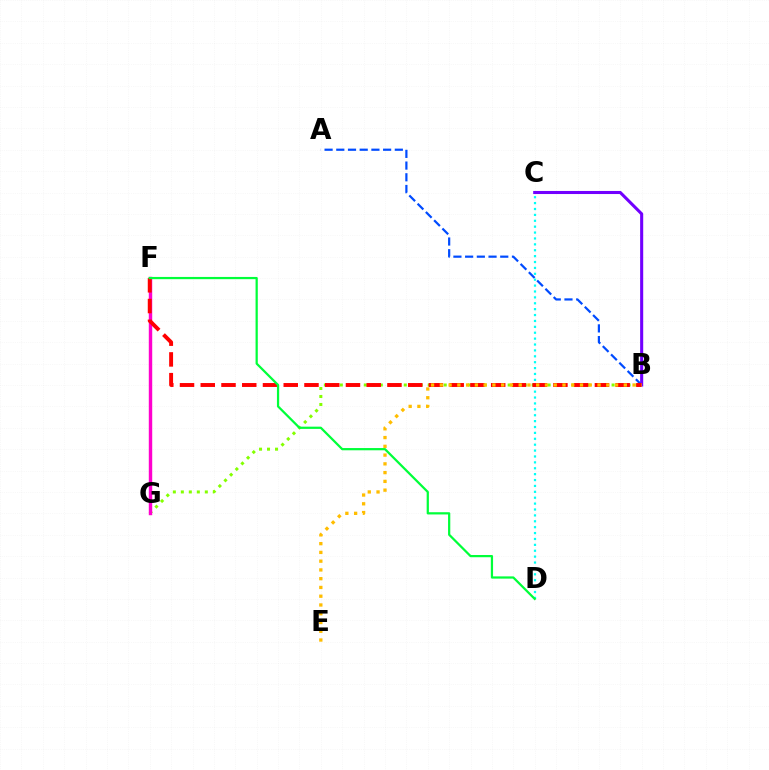{('A', 'B'): [{'color': '#004bff', 'line_style': 'dashed', 'thickness': 1.59}], ('B', 'C'): [{'color': '#7200ff', 'line_style': 'solid', 'thickness': 2.21}], ('B', 'G'): [{'color': '#84ff00', 'line_style': 'dotted', 'thickness': 2.17}], ('C', 'D'): [{'color': '#00fff6', 'line_style': 'dotted', 'thickness': 1.6}], ('F', 'G'): [{'color': '#ff00cf', 'line_style': 'solid', 'thickness': 2.47}], ('B', 'F'): [{'color': '#ff0000', 'line_style': 'dashed', 'thickness': 2.82}], ('D', 'F'): [{'color': '#00ff39', 'line_style': 'solid', 'thickness': 1.61}], ('B', 'E'): [{'color': '#ffbd00', 'line_style': 'dotted', 'thickness': 2.38}]}